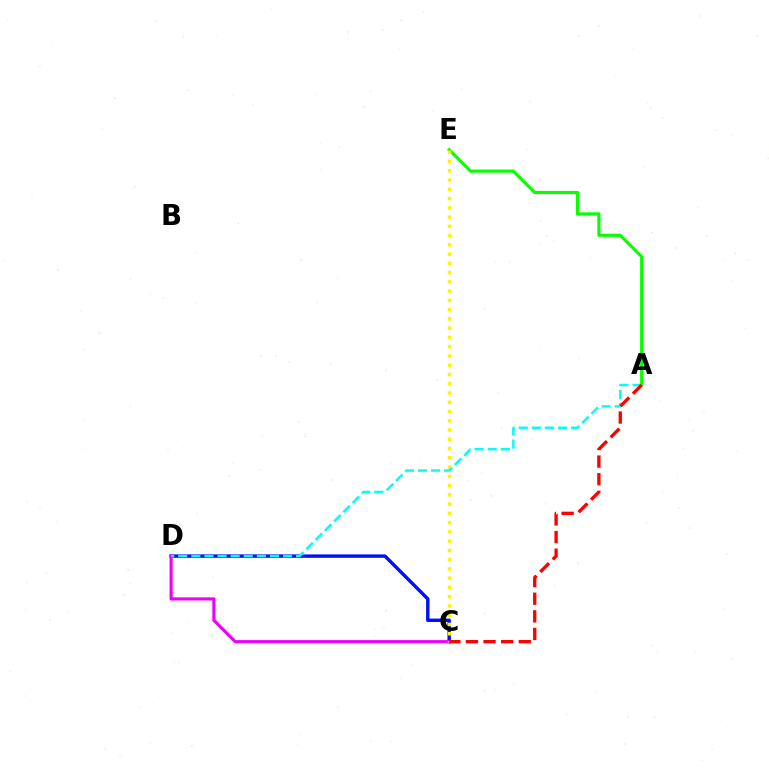{('A', 'E'): [{'color': '#08ff00', 'line_style': 'solid', 'thickness': 2.26}], ('C', 'D'): [{'color': '#0010ff', 'line_style': 'solid', 'thickness': 2.47}, {'color': '#ee00ff', 'line_style': 'solid', 'thickness': 2.26}], ('C', 'E'): [{'color': '#fcf500', 'line_style': 'dotted', 'thickness': 2.52}], ('A', 'D'): [{'color': '#00fff6', 'line_style': 'dashed', 'thickness': 1.78}], ('A', 'C'): [{'color': '#ff0000', 'line_style': 'dashed', 'thickness': 2.39}]}